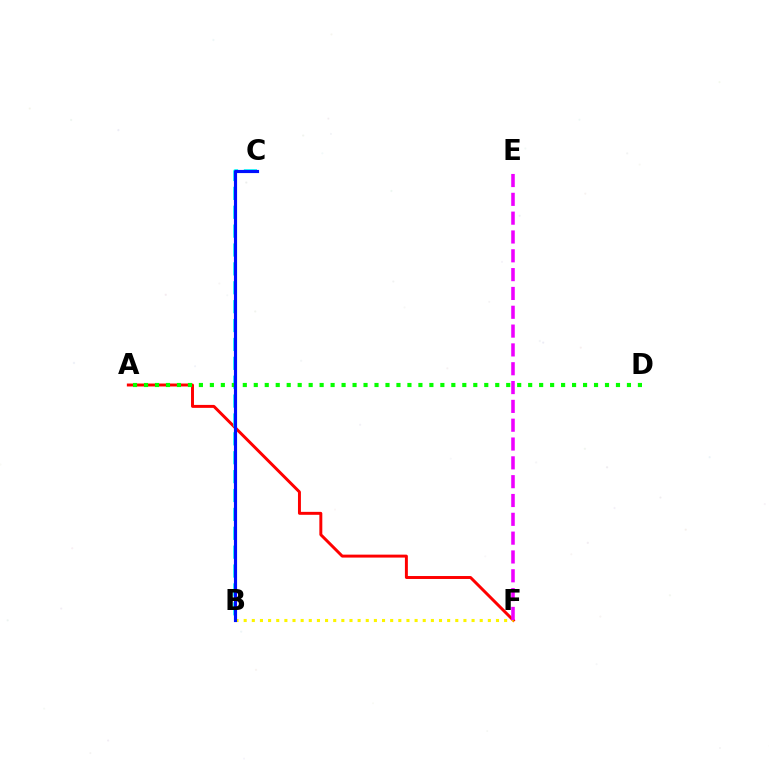{('A', 'F'): [{'color': '#ff0000', 'line_style': 'solid', 'thickness': 2.13}], ('B', 'F'): [{'color': '#fcf500', 'line_style': 'dotted', 'thickness': 2.21}], ('E', 'F'): [{'color': '#ee00ff', 'line_style': 'dashed', 'thickness': 2.56}], ('B', 'C'): [{'color': '#00fff6', 'line_style': 'dashed', 'thickness': 2.57}, {'color': '#0010ff', 'line_style': 'solid', 'thickness': 2.27}], ('A', 'D'): [{'color': '#08ff00', 'line_style': 'dotted', 'thickness': 2.98}]}